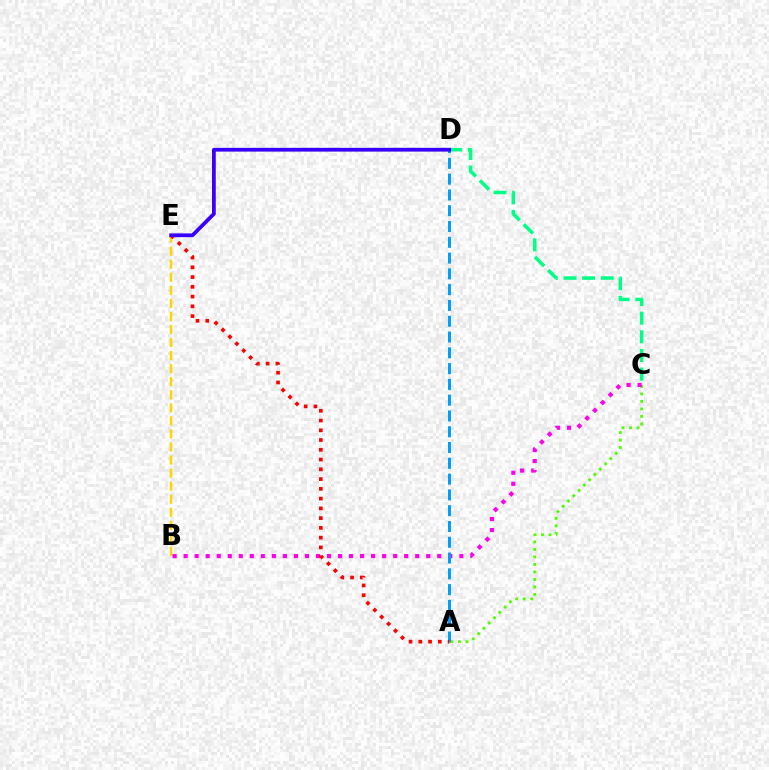{('C', 'D'): [{'color': '#00ff86', 'line_style': 'dashed', 'thickness': 2.53}], ('A', 'C'): [{'color': '#4fff00', 'line_style': 'dotted', 'thickness': 2.04}], ('B', 'E'): [{'color': '#ffd500', 'line_style': 'dashed', 'thickness': 1.77}], ('B', 'C'): [{'color': '#ff00ed', 'line_style': 'dotted', 'thickness': 3.0}], ('A', 'D'): [{'color': '#009eff', 'line_style': 'dashed', 'thickness': 2.14}], ('A', 'E'): [{'color': '#ff0000', 'line_style': 'dotted', 'thickness': 2.65}], ('D', 'E'): [{'color': '#3700ff', 'line_style': 'solid', 'thickness': 2.71}]}